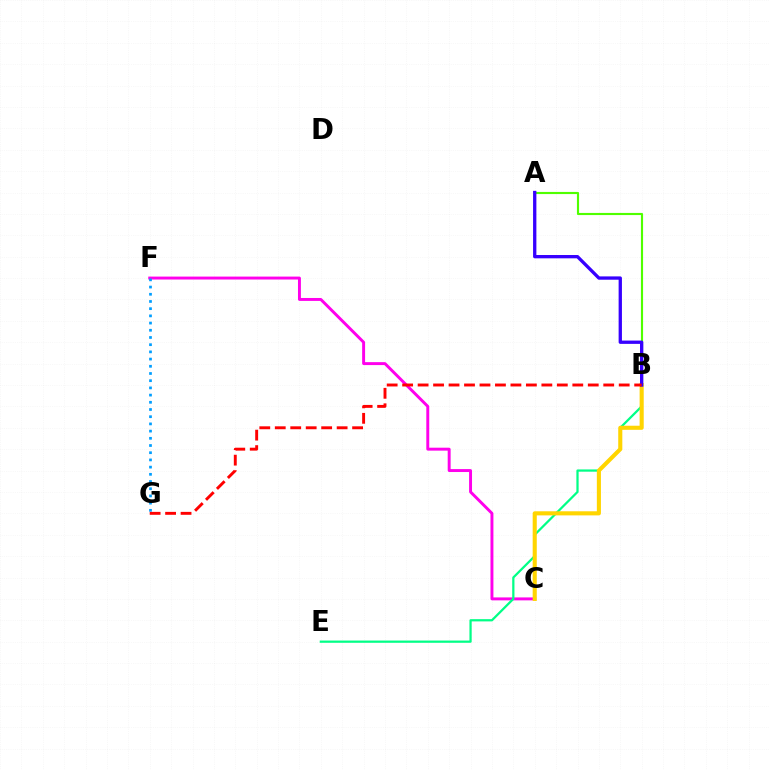{('C', 'F'): [{'color': '#ff00ed', 'line_style': 'solid', 'thickness': 2.12}], ('B', 'E'): [{'color': '#00ff86', 'line_style': 'solid', 'thickness': 1.61}], ('B', 'C'): [{'color': '#ffd500', 'line_style': 'solid', 'thickness': 2.95}], ('F', 'G'): [{'color': '#009eff', 'line_style': 'dotted', 'thickness': 1.96}], ('A', 'B'): [{'color': '#4fff00', 'line_style': 'solid', 'thickness': 1.54}, {'color': '#3700ff', 'line_style': 'solid', 'thickness': 2.39}], ('B', 'G'): [{'color': '#ff0000', 'line_style': 'dashed', 'thickness': 2.1}]}